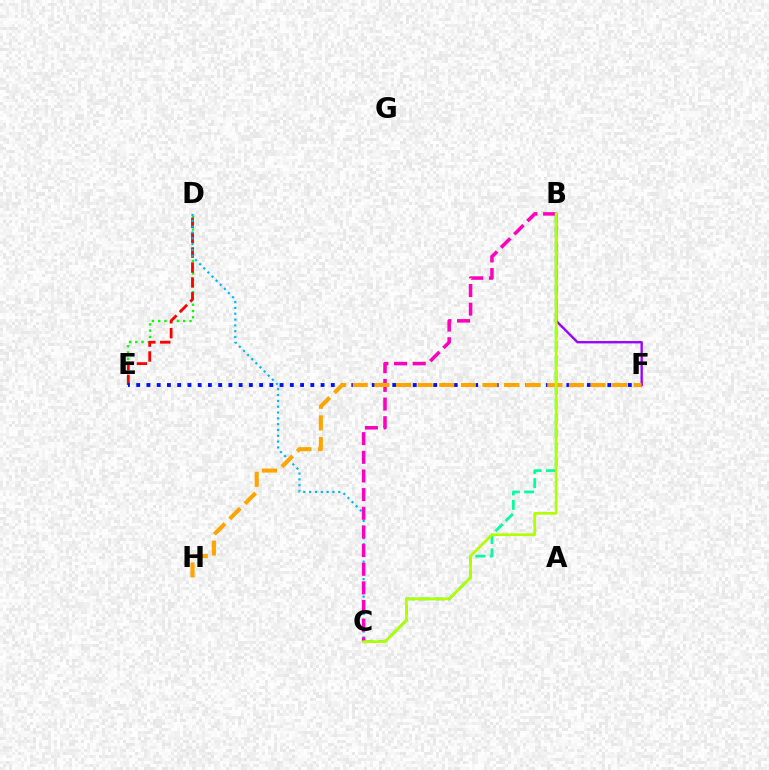{('D', 'E'): [{'color': '#08ff00', 'line_style': 'dotted', 'thickness': 1.7}, {'color': '#ff0000', 'line_style': 'dashed', 'thickness': 2.02}], ('B', 'C'): [{'color': '#00ff9d', 'line_style': 'dashed', 'thickness': 1.95}, {'color': '#ff00bd', 'line_style': 'dashed', 'thickness': 2.53}, {'color': '#b3ff00', 'line_style': 'solid', 'thickness': 1.95}], ('B', 'F'): [{'color': '#9b00ff', 'line_style': 'solid', 'thickness': 1.69}], ('E', 'F'): [{'color': '#0010ff', 'line_style': 'dotted', 'thickness': 2.78}], ('C', 'D'): [{'color': '#00b5ff', 'line_style': 'dotted', 'thickness': 1.58}], ('F', 'H'): [{'color': '#ffa500', 'line_style': 'dashed', 'thickness': 2.94}]}